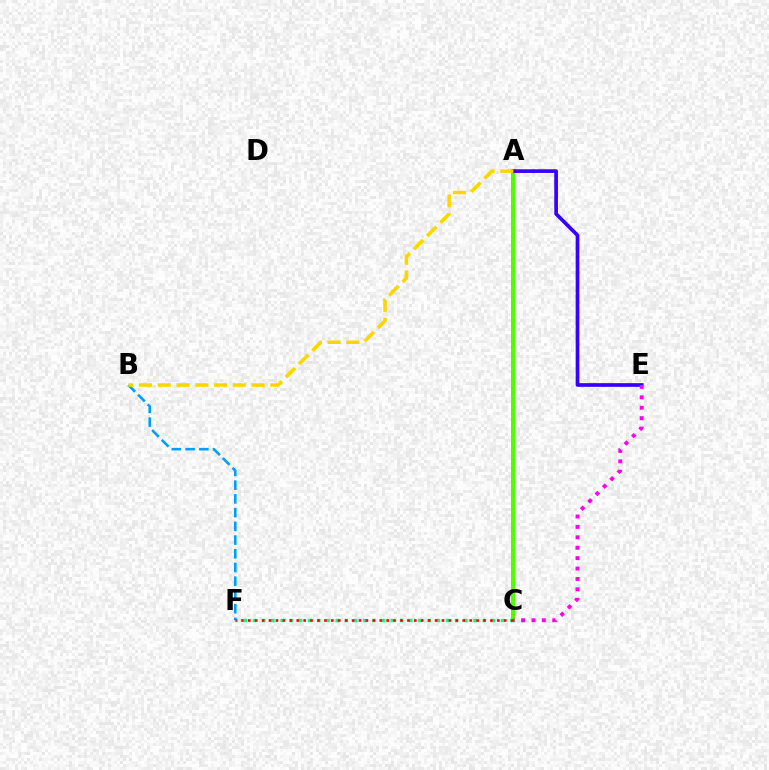{('C', 'F'): [{'color': '#00ff86', 'line_style': 'dotted', 'thickness': 2.5}, {'color': '#ff0000', 'line_style': 'dotted', 'thickness': 1.88}], ('A', 'C'): [{'color': '#4fff00', 'line_style': 'solid', 'thickness': 2.9}], ('A', 'E'): [{'color': '#3700ff', 'line_style': 'solid', 'thickness': 2.65}], ('B', 'F'): [{'color': '#009eff', 'line_style': 'dashed', 'thickness': 1.86}], ('C', 'E'): [{'color': '#ff00ed', 'line_style': 'dotted', 'thickness': 2.83}], ('A', 'B'): [{'color': '#ffd500', 'line_style': 'dashed', 'thickness': 2.55}]}